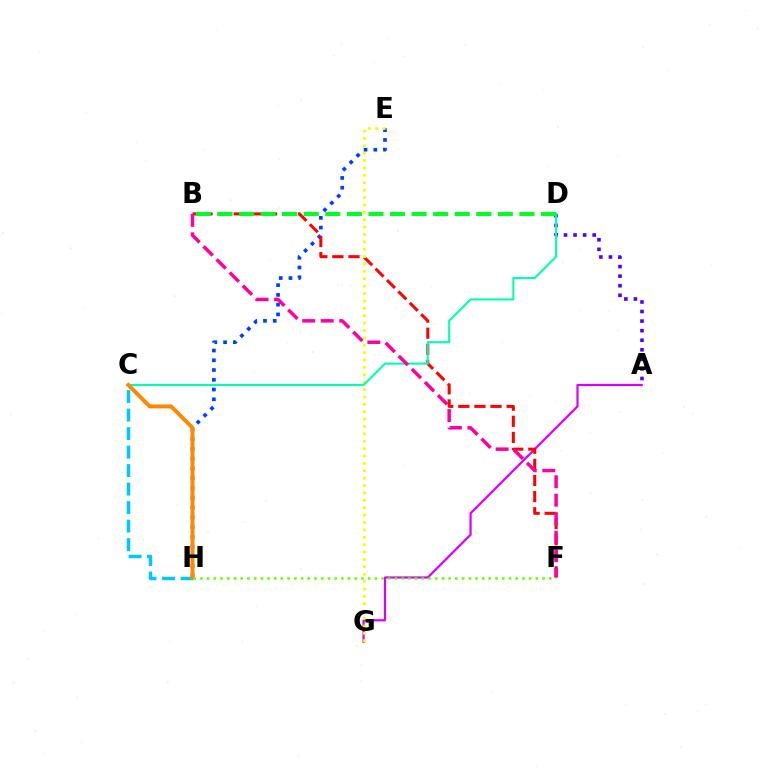{('A', 'G'): [{'color': '#d600ff', 'line_style': 'solid', 'thickness': 1.6}], ('A', 'D'): [{'color': '#4f00ff', 'line_style': 'dotted', 'thickness': 2.6}], ('E', 'H'): [{'color': '#003fff', 'line_style': 'dotted', 'thickness': 2.65}], ('B', 'F'): [{'color': '#ff0000', 'line_style': 'dashed', 'thickness': 2.19}, {'color': '#ff00a0', 'line_style': 'dashed', 'thickness': 2.51}], ('E', 'G'): [{'color': '#eeff00', 'line_style': 'dotted', 'thickness': 2.01}], ('C', 'H'): [{'color': '#00c7ff', 'line_style': 'dashed', 'thickness': 2.51}, {'color': '#ff8800', 'line_style': 'solid', 'thickness': 2.85}], ('C', 'D'): [{'color': '#00ffaf', 'line_style': 'solid', 'thickness': 1.5}], ('F', 'H'): [{'color': '#66ff00', 'line_style': 'dotted', 'thickness': 1.82}], ('B', 'D'): [{'color': '#00ff27', 'line_style': 'dashed', 'thickness': 2.93}]}